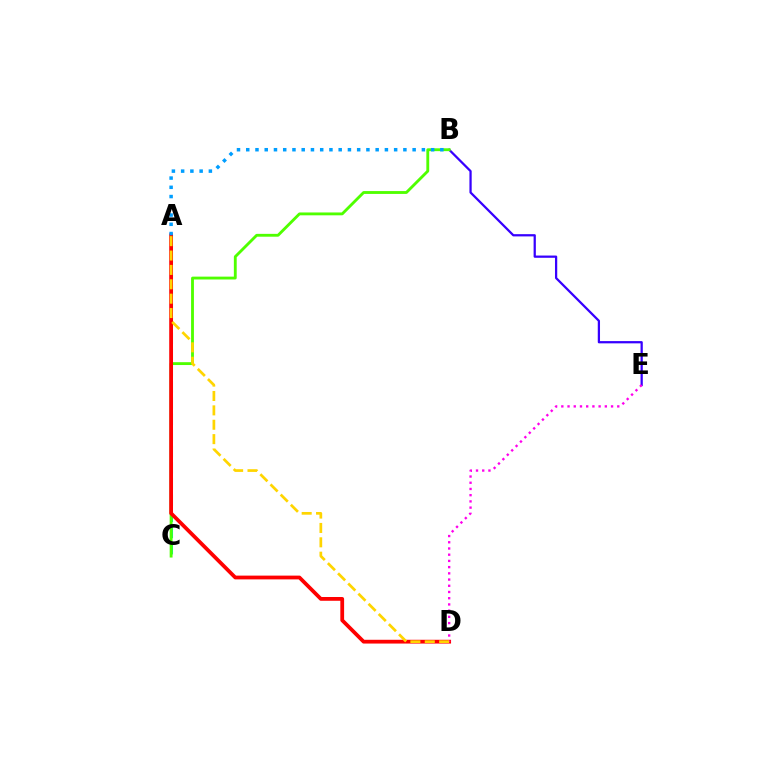{('A', 'C'): [{'color': '#00ff86', 'line_style': 'dashed', 'thickness': 2.2}], ('B', 'E'): [{'color': '#3700ff', 'line_style': 'solid', 'thickness': 1.62}], ('B', 'C'): [{'color': '#4fff00', 'line_style': 'solid', 'thickness': 2.05}], ('A', 'D'): [{'color': '#ff0000', 'line_style': 'solid', 'thickness': 2.72}, {'color': '#ffd500', 'line_style': 'dashed', 'thickness': 1.95}], ('A', 'B'): [{'color': '#009eff', 'line_style': 'dotted', 'thickness': 2.51}], ('D', 'E'): [{'color': '#ff00ed', 'line_style': 'dotted', 'thickness': 1.69}]}